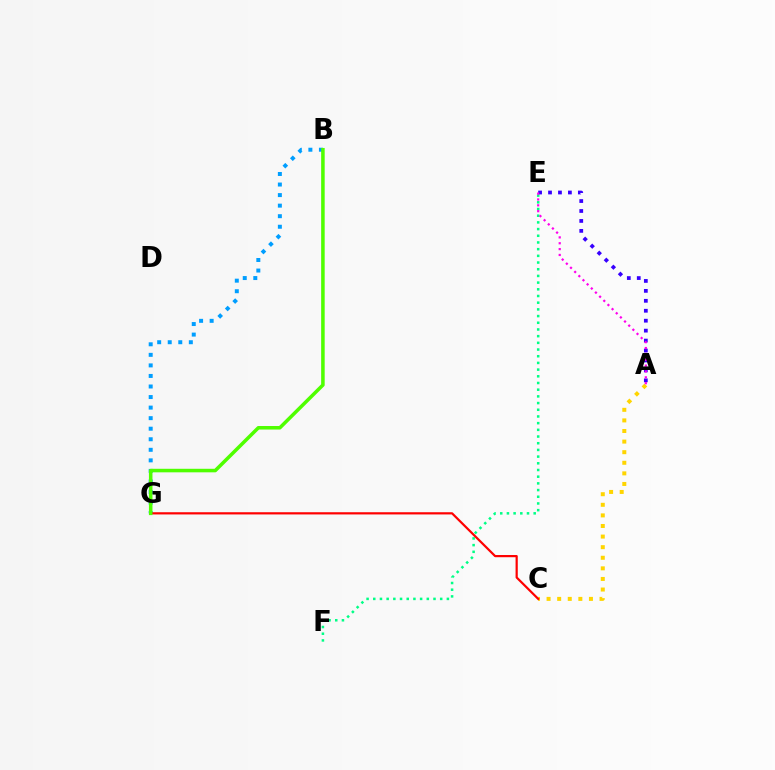{('E', 'F'): [{'color': '#00ff86', 'line_style': 'dotted', 'thickness': 1.82}], ('A', 'C'): [{'color': '#ffd500', 'line_style': 'dotted', 'thickness': 2.88}], ('B', 'G'): [{'color': '#009eff', 'line_style': 'dotted', 'thickness': 2.87}, {'color': '#4fff00', 'line_style': 'solid', 'thickness': 2.55}], ('A', 'E'): [{'color': '#3700ff', 'line_style': 'dotted', 'thickness': 2.7}, {'color': '#ff00ed', 'line_style': 'dotted', 'thickness': 1.59}], ('C', 'G'): [{'color': '#ff0000', 'line_style': 'solid', 'thickness': 1.59}]}